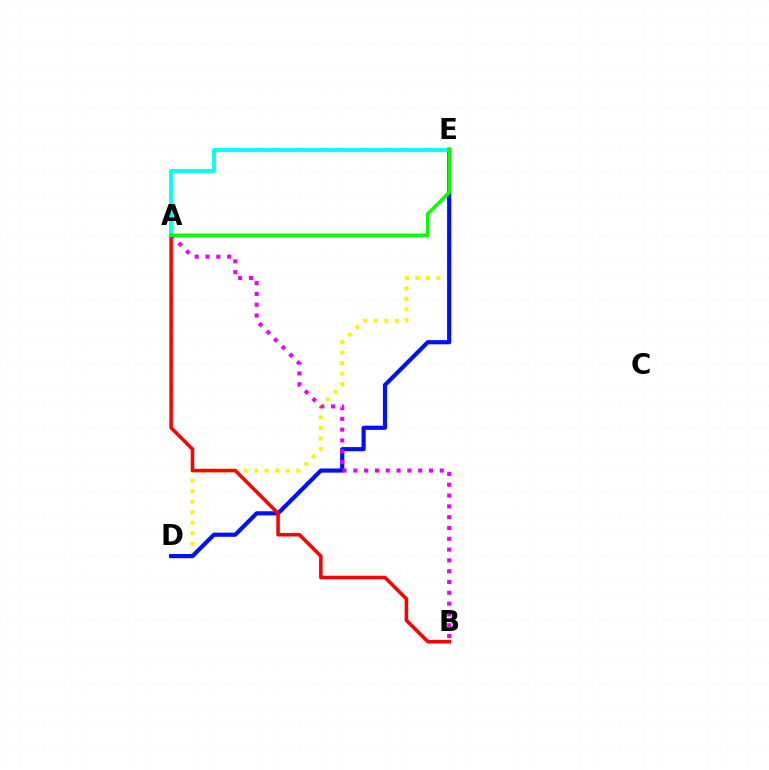{('D', 'E'): [{'color': '#fcf500', 'line_style': 'dotted', 'thickness': 2.86}, {'color': '#0010ff', 'line_style': 'solid', 'thickness': 3.0}], ('A', 'B'): [{'color': '#ff0000', 'line_style': 'solid', 'thickness': 2.55}, {'color': '#ee00ff', 'line_style': 'dotted', 'thickness': 2.94}], ('A', 'E'): [{'color': '#00fff6', 'line_style': 'solid', 'thickness': 2.74}, {'color': '#08ff00', 'line_style': 'solid', 'thickness': 2.54}]}